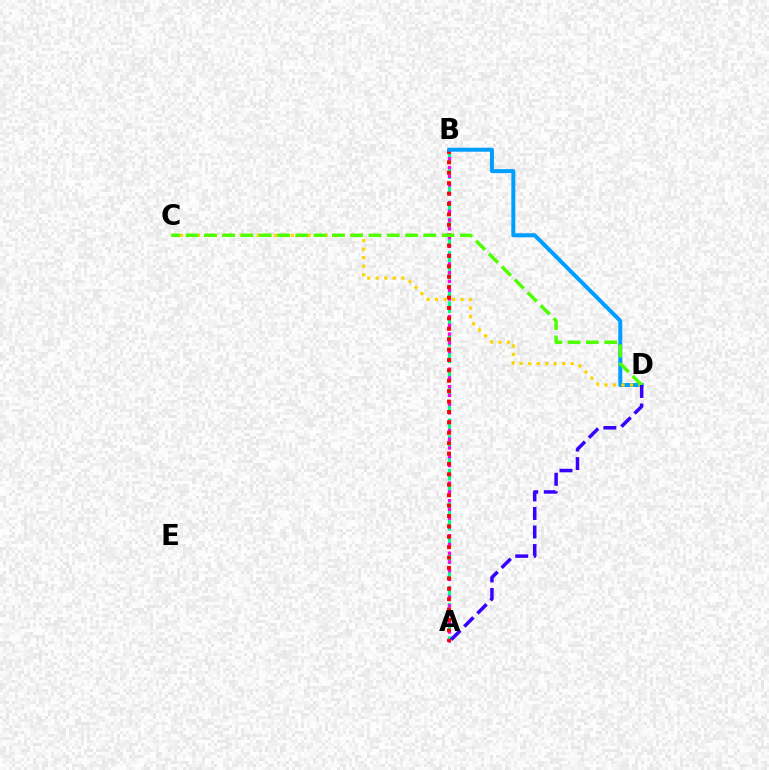{('A', 'B'): [{'color': '#00ff86', 'line_style': 'dashed', 'thickness': 2.28}, {'color': '#ff00ed', 'line_style': 'dotted', 'thickness': 2.38}, {'color': '#ff0000', 'line_style': 'dotted', 'thickness': 2.83}], ('B', 'D'): [{'color': '#009eff', 'line_style': 'solid', 'thickness': 2.87}], ('C', 'D'): [{'color': '#ffd500', 'line_style': 'dotted', 'thickness': 2.31}, {'color': '#4fff00', 'line_style': 'dashed', 'thickness': 2.48}], ('A', 'D'): [{'color': '#3700ff', 'line_style': 'dashed', 'thickness': 2.52}]}